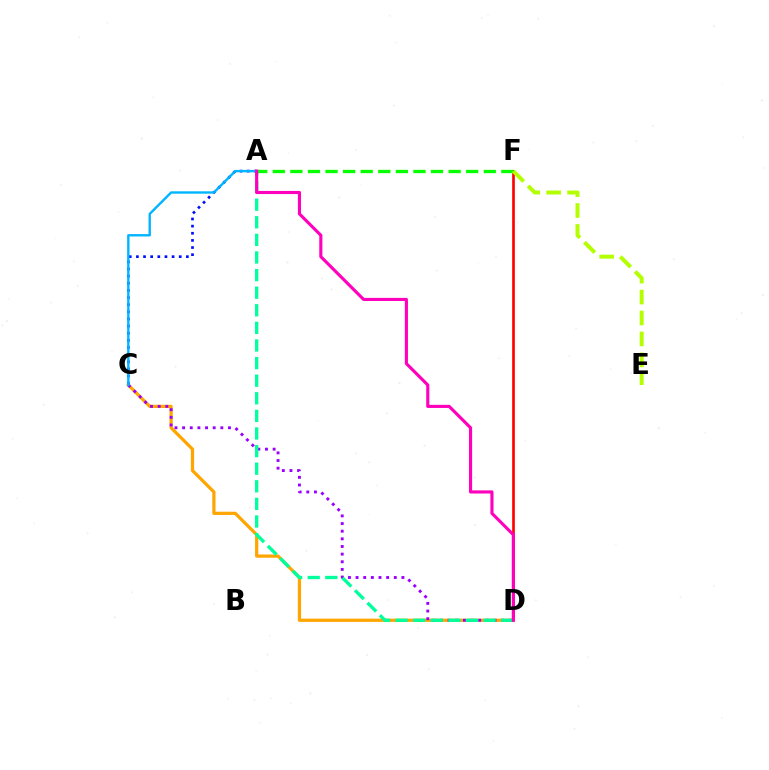{('A', 'C'): [{'color': '#0010ff', 'line_style': 'dotted', 'thickness': 1.94}, {'color': '#00b5ff', 'line_style': 'solid', 'thickness': 1.72}], ('D', 'F'): [{'color': '#ff0000', 'line_style': 'solid', 'thickness': 1.91}], ('A', 'F'): [{'color': '#08ff00', 'line_style': 'dashed', 'thickness': 2.39}], ('C', 'D'): [{'color': '#ffa500', 'line_style': 'solid', 'thickness': 2.32}, {'color': '#9b00ff', 'line_style': 'dotted', 'thickness': 2.08}], ('E', 'F'): [{'color': '#b3ff00', 'line_style': 'dashed', 'thickness': 2.84}], ('A', 'D'): [{'color': '#00ff9d', 'line_style': 'dashed', 'thickness': 2.39}, {'color': '#ff00bd', 'line_style': 'solid', 'thickness': 2.25}]}